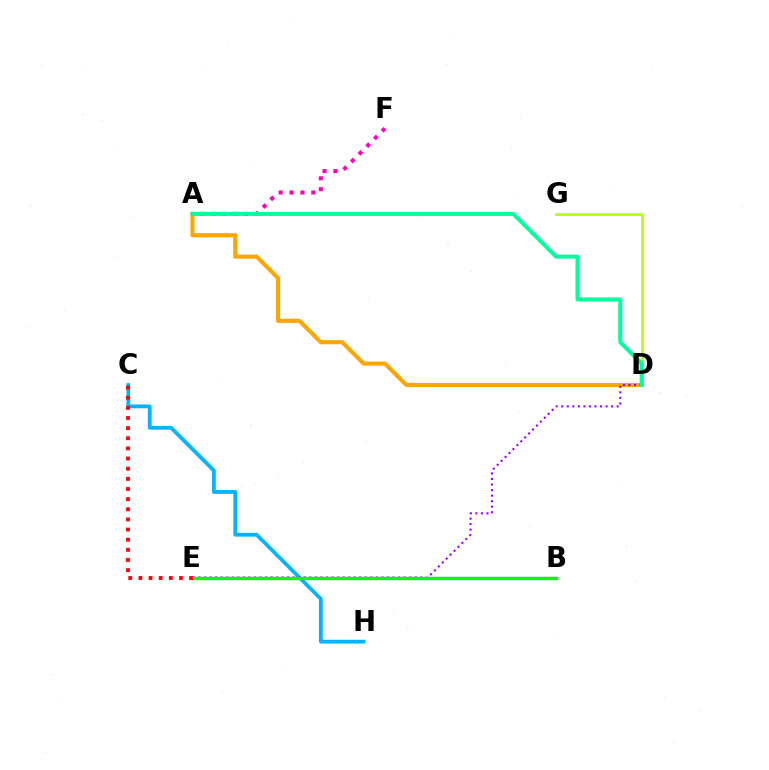{('A', 'D'): [{'color': '#ffa500', 'line_style': 'solid', 'thickness': 2.97}, {'color': '#00ff9d', 'line_style': 'solid', 'thickness': 2.9}], ('A', 'F'): [{'color': '#ff00bd', 'line_style': 'dotted', 'thickness': 2.96}], ('D', 'G'): [{'color': '#b3ff00', 'line_style': 'solid', 'thickness': 1.94}], ('C', 'H'): [{'color': '#00b5ff', 'line_style': 'solid', 'thickness': 2.74}], ('D', 'E'): [{'color': '#9b00ff', 'line_style': 'dotted', 'thickness': 1.51}], ('B', 'E'): [{'color': '#0010ff', 'line_style': 'solid', 'thickness': 2.23}, {'color': '#08ff00', 'line_style': 'solid', 'thickness': 2.42}], ('C', 'E'): [{'color': '#ff0000', 'line_style': 'dotted', 'thickness': 2.76}]}